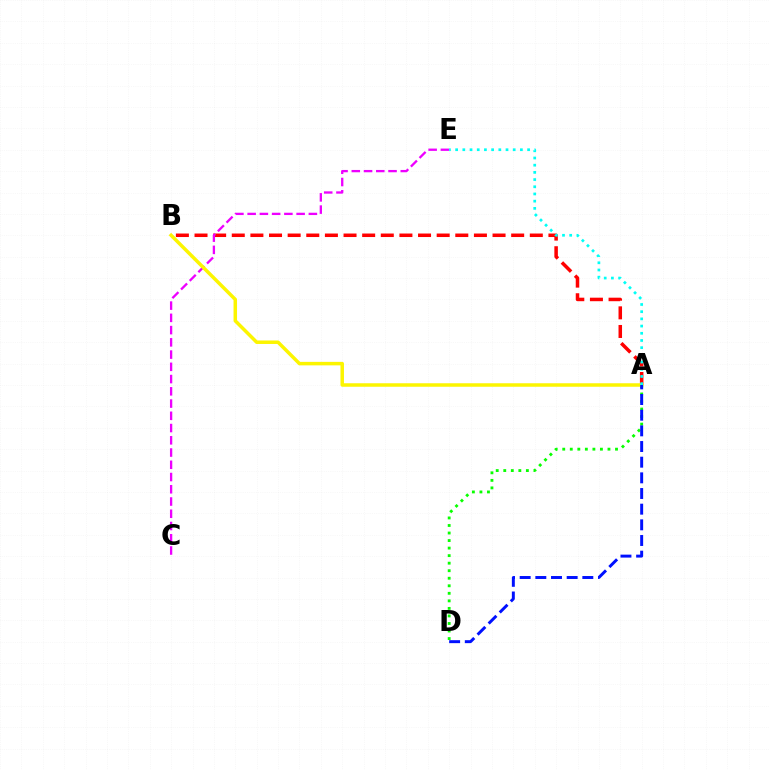{('A', 'B'): [{'color': '#ff0000', 'line_style': 'dashed', 'thickness': 2.53}, {'color': '#fcf500', 'line_style': 'solid', 'thickness': 2.52}], ('A', 'D'): [{'color': '#08ff00', 'line_style': 'dotted', 'thickness': 2.05}, {'color': '#0010ff', 'line_style': 'dashed', 'thickness': 2.13}], ('C', 'E'): [{'color': '#ee00ff', 'line_style': 'dashed', 'thickness': 1.66}], ('A', 'E'): [{'color': '#00fff6', 'line_style': 'dotted', 'thickness': 1.96}]}